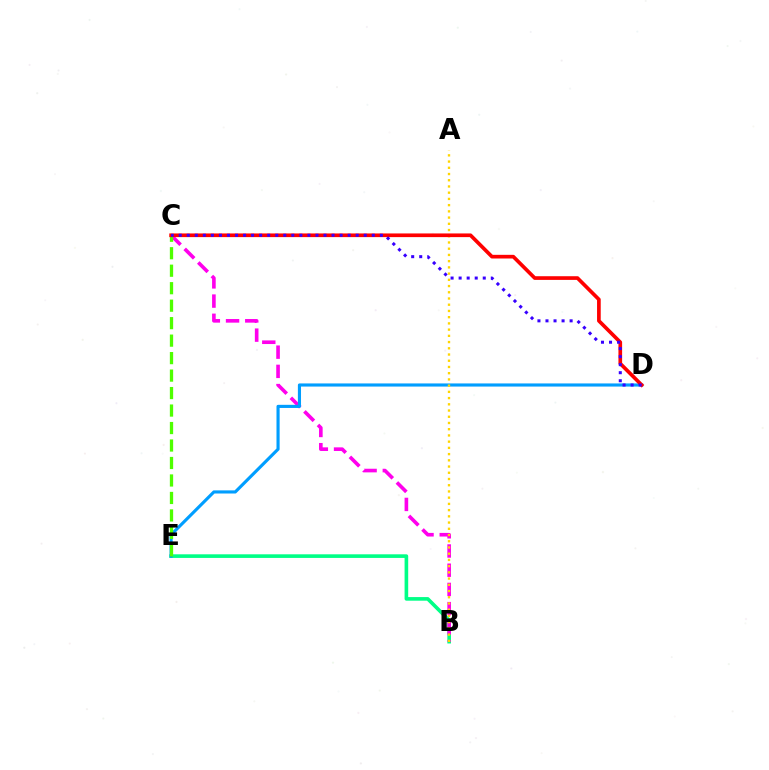{('B', 'E'): [{'color': '#00ff86', 'line_style': 'solid', 'thickness': 2.61}], ('B', 'C'): [{'color': '#ff00ed', 'line_style': 'dashed', 'thickness': 2.61}], ('D', 'E'): [{'color': '#009eff', 'line_style': 'solid', 'thickness': 2.25}], ('A', 'B'): [{'color': '#ffd500', 'line_style': 'dotted', 'thickness': 1.69}], ('C', 'E'): [{'color': '#4fff00', 'line_style': 'dashed', 'thickness': 2.37}], ('C', 'D'): [{'color': '#ff0000', 'line_style': 'solid', 'thickness': 2.65}, {'color': '#3700ff', 'line_style': 'dotted', 'thickness': 2.19}]}